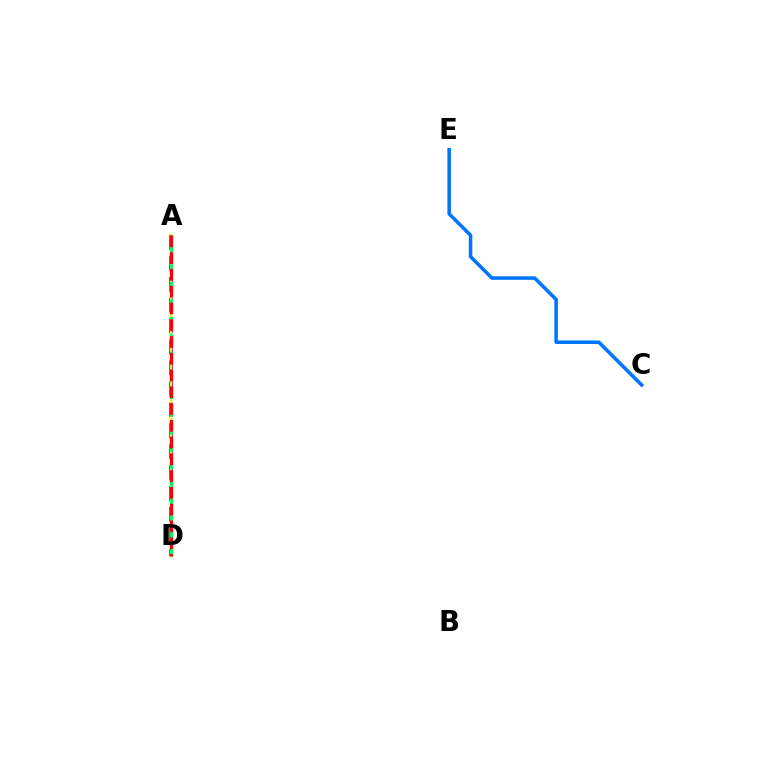{('A', 'D'): [{'color': '#b900ff', 'line_style': 'dashed', 'thickness': 2.84}, {'color': '#d1ff00', 'line_style': 'solid', 'thickness': 1.68}, {'color': '#00ff5c', 'line_style': 'dashed', 'thickness': 2.38}, {'color': '#ff0000', 'line_style': 'dashed', 'thickness': 2.28}], ('C', 'E'): [{'color': '#0074ff', 'line_style': 'solid', 'thickness': 2.54}]}